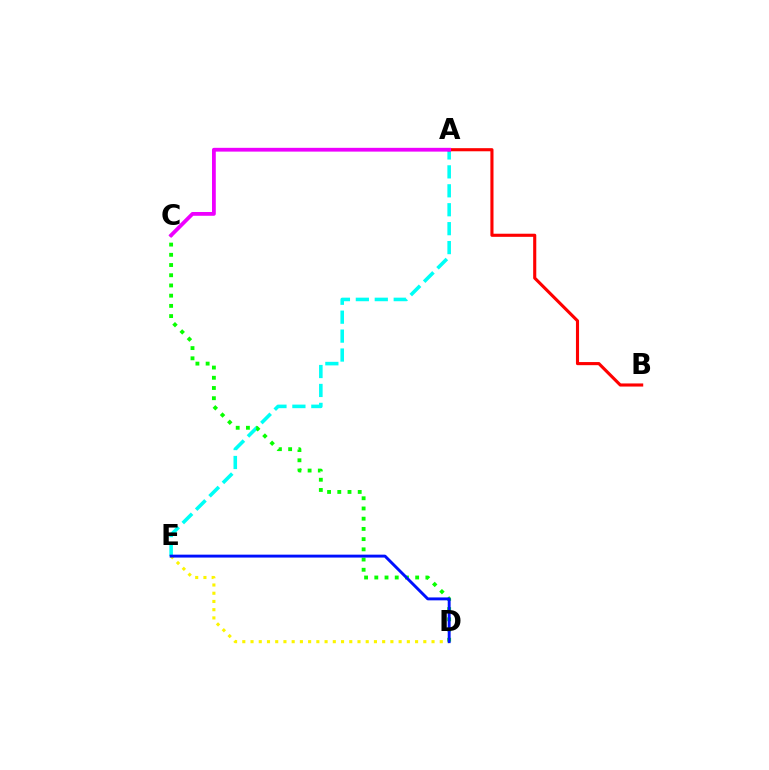{('A', 'E'): [{'color': '#00fff6', 'line_style': 'dashed', 'thickness': 2.57}], ('A', 'B'): [{'color': '#ff0000', 'line_style': 'solid', 'thickness': 2.24}], ('C', 'D'): [{'color': '#08ff00', 'line_style': 'dotted', 'thickness': 2.78}], ('A', 'C'): [{'color': '#ee00ff', 'line_style': 'solid', 'thickness': 2.73}], ('D', 'E'): [{'color': '#fcf500', 'line_style': 'dotted', 'thickness': 2.24}, {'color': '#0010ff', 'line_style': 'solid', 'thickness': 2.09}]}